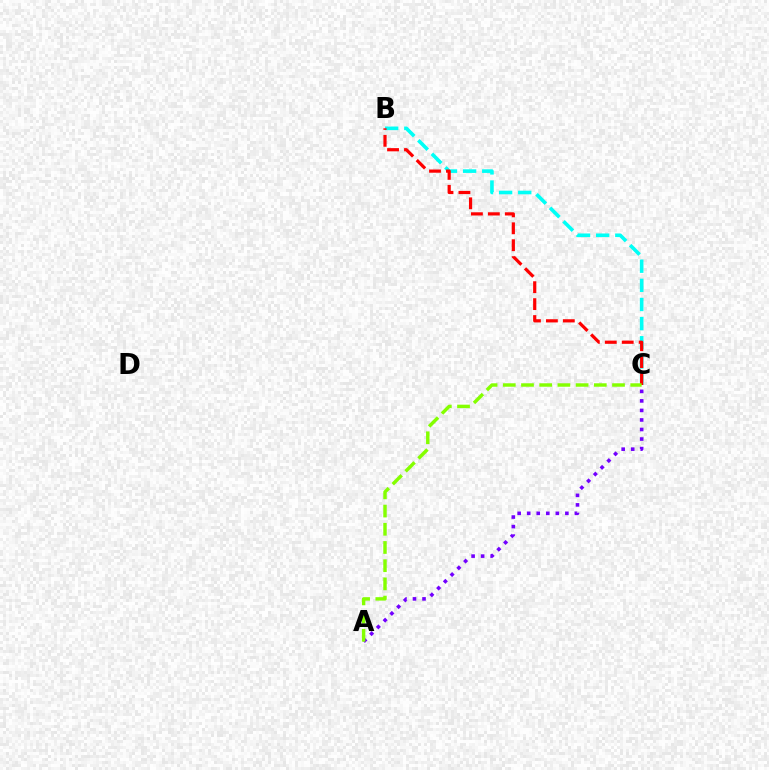{('A', 'C'): [{'color': '#7200ff', 'line_style': 'dotted', 'thickness': 2.59}, {'color': '#84ff00', 'line_style': 'dashed', 'thickness': 2.47}], ('B', 'C'): [{'color': '#00fff6', 'line_style': 'dashed', 'thickness': 2.6}, {'color': '#ff0000', 'line_style': 'dashed', 'thickness': 2.3}]}